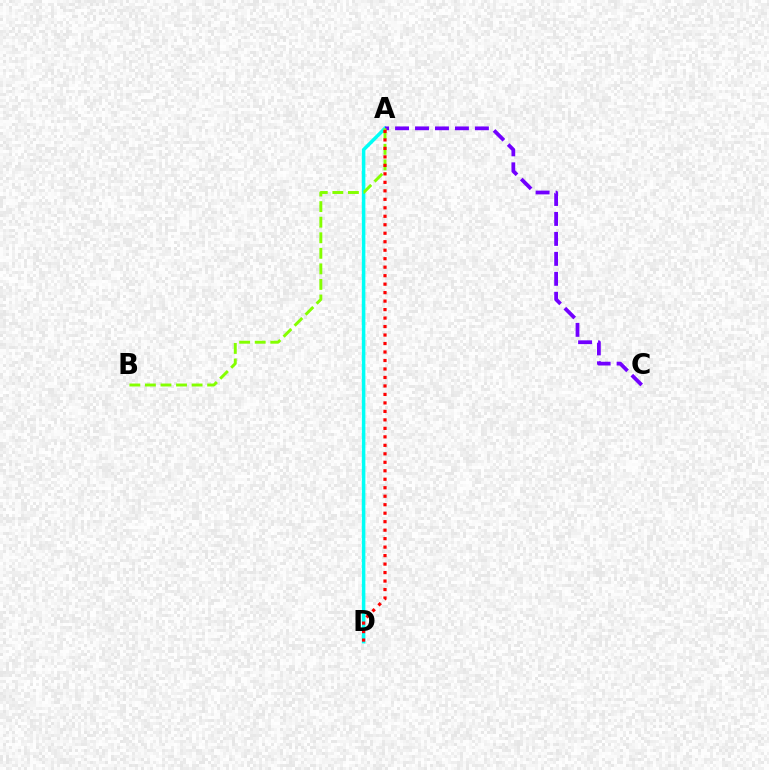{('A', 'D'): [{'color': '#00fff6', 'line_style': 'solid', 'thickness': 2.53}, {'color': '#ff0000', 'line_style': 'dotted', 'thickness': 2.3}], ('A', 'C'): [{'color': '#7200ff', 'line_style': 'dashed', 'thickness': 2.71}], ('A', 'B'): [{'color': '#84ff00', 'line_style': 'dashed', 'thickness': 2.11}]}